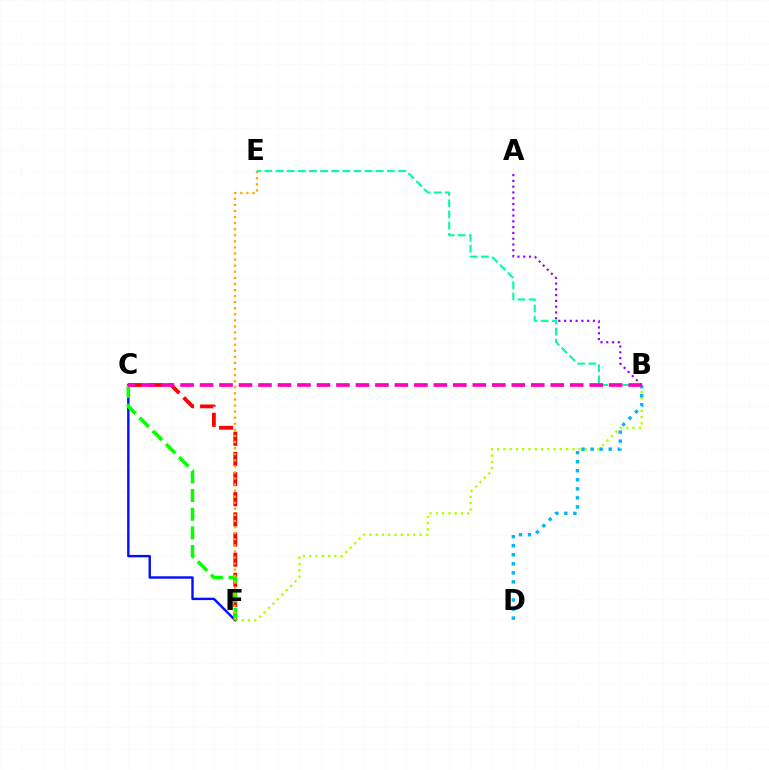{('C', 'F'): [{'color': '#0010ff', 'line_style': 'solid', 'thickness': 1.73}, {'color': '#ff0000', 'line_style': 'dashed', 'thickness': 2.74}, {'color': '#08ff00', 'line_style': 'dashed', 'thickness': 2.53}], ('B', 'E'): [{'color': '#00ff9d', 'line_style': 'dashed', 'thickness': 1.51}], ('B', 'F'): [{'color': '#b3ff00', 'line_style': 'dotted', 'thickness': 1.7}], ('A', 'B'): [{'color': '#9b00ff', 'line_style': 'dotted', 'thickness': 1.57}], ('E', 'F'): [{'color': '#ffa500', 'line_style': 'dotted', 'thickness': 1.65}], ('B', 'D'): [{'color': '#00b5ff', 'line_style': 'dotted', 'thickness': 2.46}], ('B', 'C'): [{'color': '#ff00bd', 'line_style': 'dashed', 'thickness': 2.65}]}